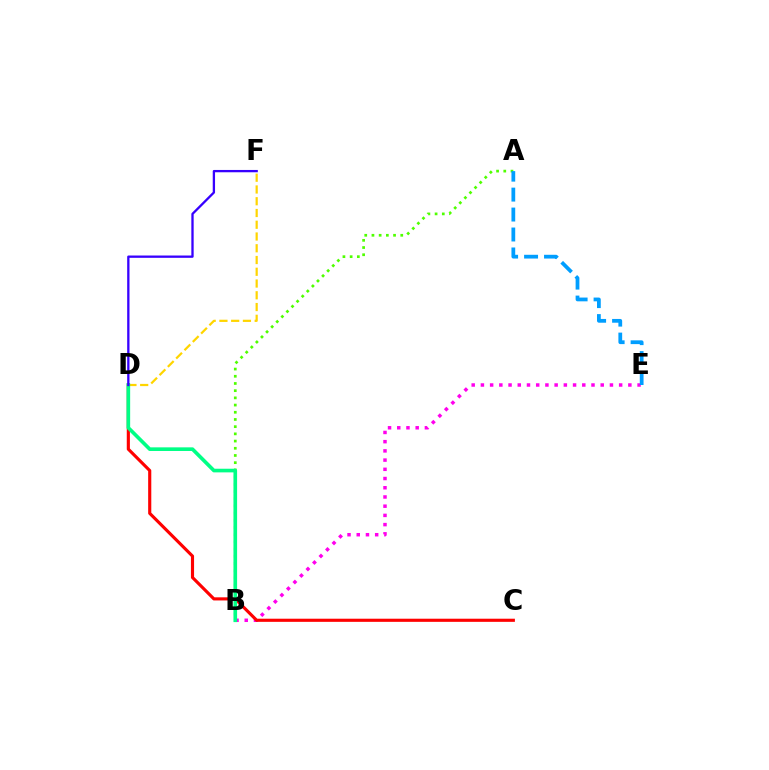{('B', 'E'): [{'color': '#ff00ed', 'line_style': 'dotted', 'thickness': 2.5}], ('A', 'B'): [{'color': '#4fff00', 'line_style': 'dotted', 'thickness': 1.96}], ('A', 'E'): [{'color': '#009eff', 'line_style': 'dashed', 'thickness': 2.71}], ('D', 'F'): [{'color': '#ffd500', 'line_style': 'dashed', 'thickness': 1.6}, {'color': '#3700ff', 'line_style': 'solid', 'thickness': 1.66}], ('C', 'D'): [{'color': '#ff0000', 'line_style': 'solid', 'thickness': 2.25}], ('B', 'D'): [{'color': '#00ff86', 'line_style': 'solid', 'thickness': 2.62}]}